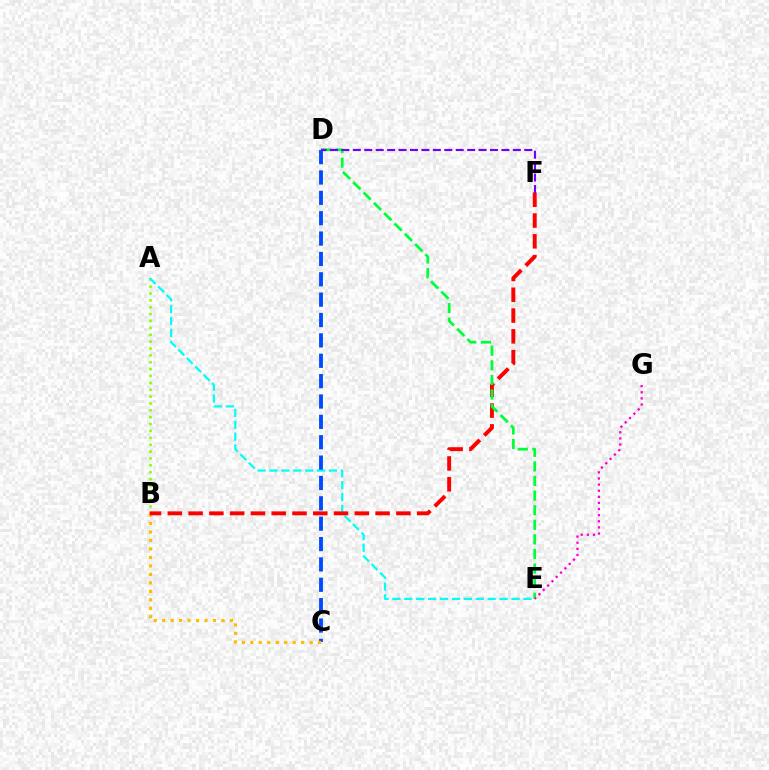{('A', 'B'): [{'color': '#84ff00', 'line_style': 'dotted', 'thickness': 1.87}], ('A', 'E'): [{'color': '#00fff6', 'line_style': 'dashed', 'thickness': 1.62}], ('C', 'D'): [{'color': '#004bff', 'line_style': 'dashed', 'thickness': 2.77}], ('B', 'C'): [{'color': '#ffbd00', 'line_style': 'dotted', 'thickness': 2.3}], ('B', 'F'): [{'color': '#ff0000', 'line_style': 'dashed', 'thickness': 2.82}], ('D', 'E'): [{'color': '#00ff39', 'line_style': 'dashed', 'thickness': 1.98}], ('E', 'G'): [{'color': '#ff00cf', 'line_style': 'dotted', 'thickness': 1.66}], ('D', 'F'): [{'color': '#7200ff', 'line_style': 'dashed', 'thickness': 1.55}]}